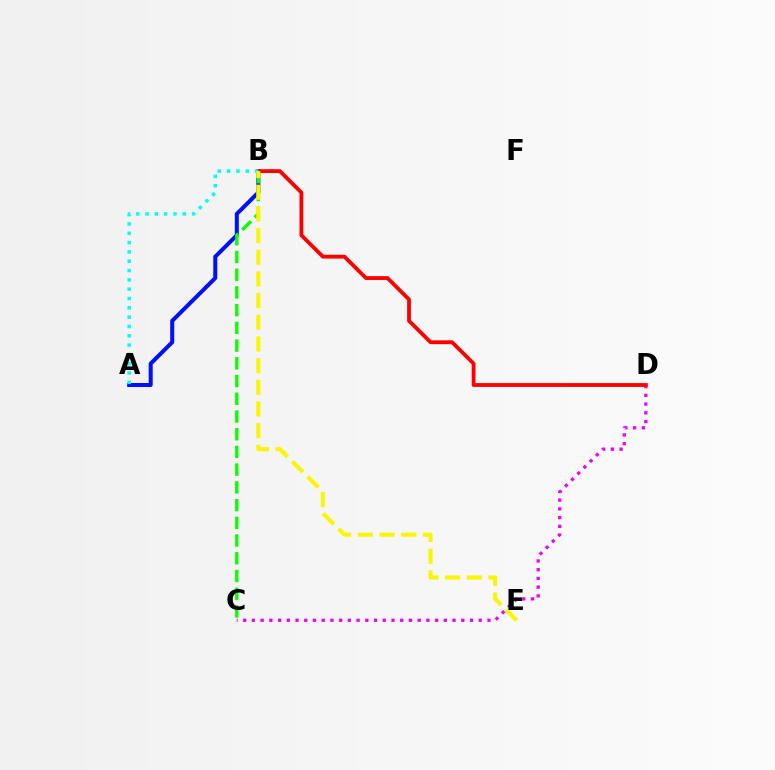{('A', 'B'): [{'color': '#0010ff', 'line_style': 'solid', 'thickness': 2.89}, {'color': '#00fff6', 'line_style': 'dotted', 'thickness': 2.53}], ('C', 'D'): [{'color': '#ee00ff', 'line_style': 'dotted', 'thickness': 2.37}], ('B', 'D'): [{'color': '#ff0000', 'line_style': 'solid', 'thickness': 2.76}], ('B', 'C'): [{'color': '#08ff00', 'line_style': 'dashed', 'thickness': 2.41}], ('B', 'E'): [{'color': '#fcf500', 'line_style': 'dashed', 'thickness': 2.94}]}